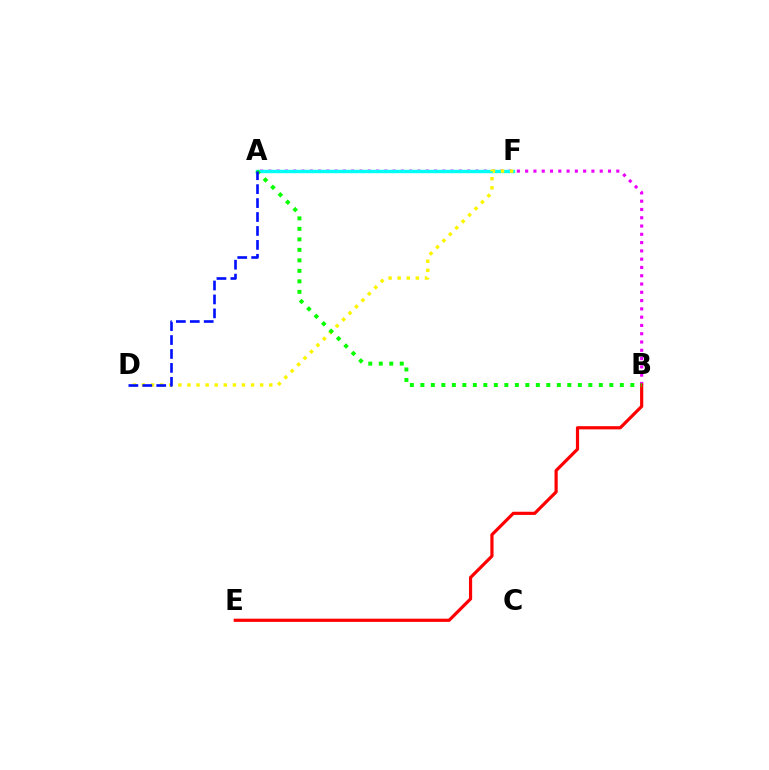{('A', 'B'): [{'color': '#ee00ff', 'line_style': 'dotted', 'thickness': 2.25}, {'color': '#08ff00', 'line_style': 'dotted', 'thickness': 2.85}], ('A', 'F'): [{'color': '#00fff6', 'line_style': 'solid', 'thickness': 2.43}], ('D', 'F'): [{'color': '#fcf500', 'line_style': 'dotted', 'thickness': 2.47}], ('B', 'E'): [{'color': '#ff0000', 'line_style': 'solid', 'thickness': 2.29}], ('A', 'D'): [{'color': '#0010ff', 'line_style': 'dashed', 'thickness': 1.89}]}